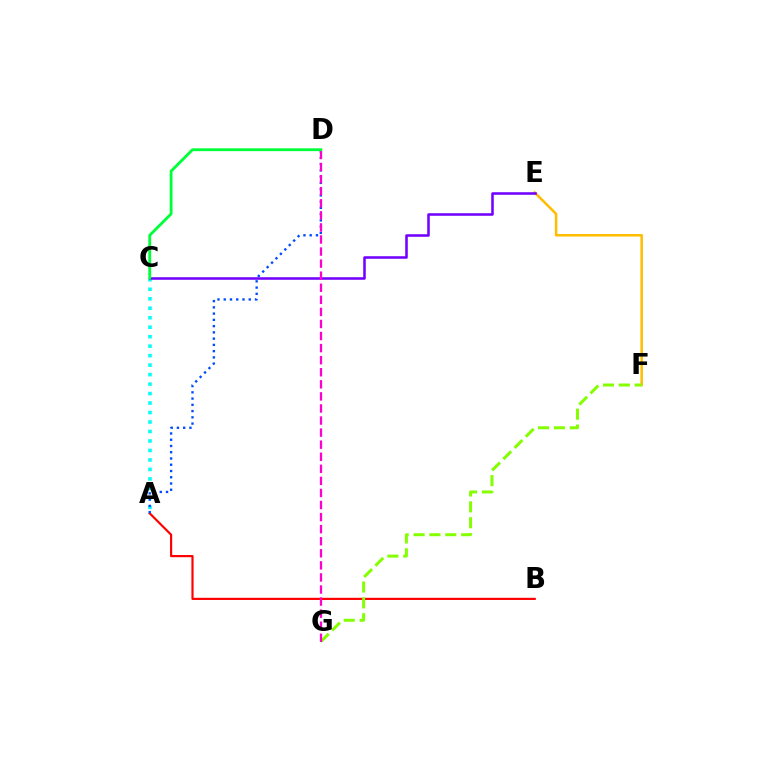{('A', 'B'): [{'color': '#ff0000', 'line_style': 'solid', 'thickness': 1.57}], ('E', 'F'): [{'color': '#ffbd00', 'line_style': 'solid', 'thickness': 1.82}], ('A', 'C'): [{'color': '#00fff6', 'line_style': 'dotted', 'thickness': 2.58}], ('F', 'G'): [{'color': '#84ff00', 'line_style': 'dashed', 'thickness': 2.16}], ('A', 'D'): [{'color': '#004bff', 'line_style': 'dotted', 'thickness': 1.7}], ('C', 'E'): [{'color': '#7200ff', 'line_style': 'solid', 'thickness': 1.83}], ('D', 'G'): [{'color': '#ff00cf', 'line_style': 'dashed', 'thickness': 1.64}], ('C', 'D'): [{'color': '#00ff39', 'line_style': 'solid', 'thickness': 2.04}]}